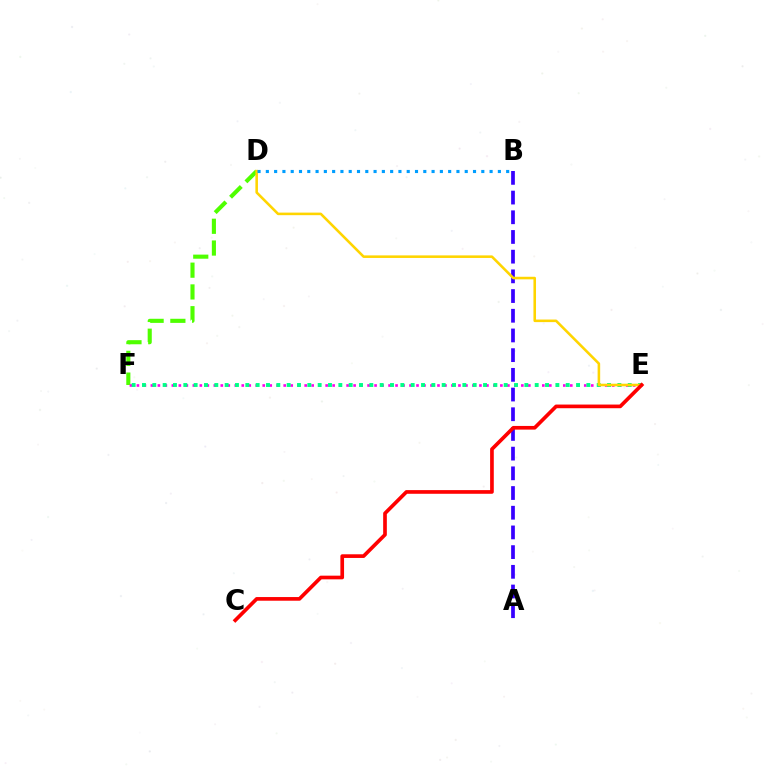{('A', 'B'): [{'color': '#3700ff', 'line_style': 'dashed', 'thickness': 2.68}], ('D', 'F'): [{'color': '#4fff00', 'line_style': 'dashed', 'thickness': 2.96}], ('E', 'F'): [{'color': '#ff00ed', 'line_style': 'dotted', 'thickness': 1.9}, {'color': '#00ff86', 'line_style': 'dotted', 'thickness': 2.81}], ('D', 'E'): [{'color': '#ffd500', 'line_style': 'solid', 'thickness': 1.85}], ('B', 'D'): [{'color': '#009eff', 'line_style': 'dotted', 'thickness': 2.25}], ('C', 'E'): [{'color': '#ff0000', 'line_style': 'solid', 'thickness': 2.64}]}